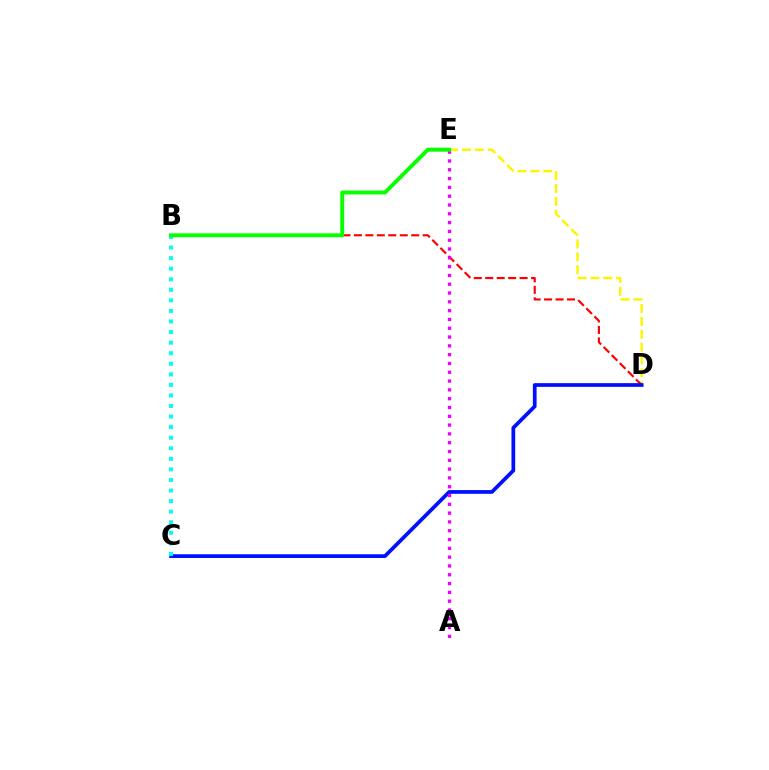{('D', 'E'): [{'color': '#fcf500', 'line_style': 'dashed', 'thickness': 1.75}], ('B', 'D'): [{'color': '#ff0000', 'line_style': 'dashed', 'thickness': 1.56}], ('C', 'D'): [{'color': '#0010ff', 'line_style': 'solid', 'thickness': 2.69}], ('B', 'C'): [{'color': '#00fff6', 'line_style': 'dotted', 'thickness': 2.87}], ('A', 'E'): [{'color': '#ee00ff', 'line_style': 'dotted', 'thickness': 2.39}], ('B', 'E'): [{'color': '#08ff00', 'line_style': 'solid', 'thickness': 2.83}]}